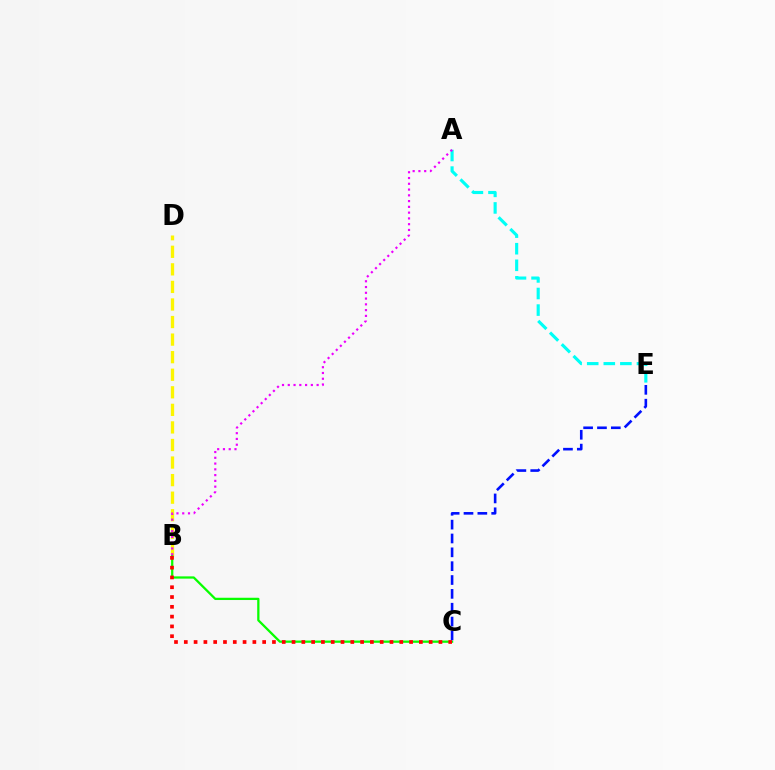{('B', 'D'): [{'color': '#fcf500', 'line_style': 'dashed', 'thickness': 2.39}], ('B', 'C'): [{'color': '#08ff00', 'line_style': 'solid', 'thickness': 1.63}, {'color': '#ff0000', 'line_style': 'dotted', 'thickness': 2.66}], ('C', 'E'): [{'color': '#0010ff', 'line_style': 'dashed', 'thickness': 1.88}], ('A', 'E'): [{'color': '#00fff6', 'line_style': 'dashed', 'thickness': 2.25}], ('A', 'B'): [{'color': '#ee00ff', 'line_style': 'dotted', 'thickness': 1.57}]}